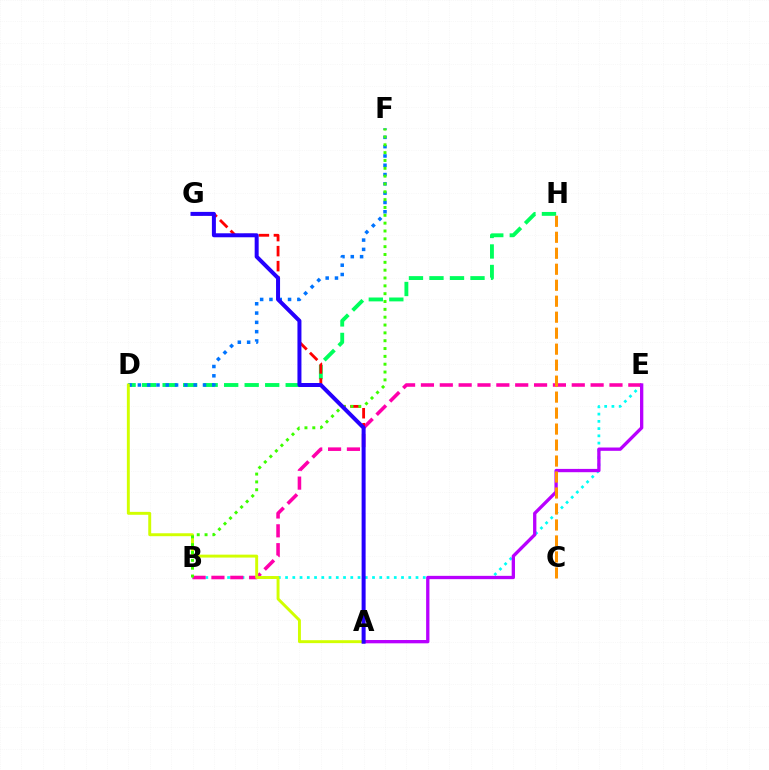{('B', 'E'): [{'color': '#00fff6', 'line_style': 'dotted', 'thickness': 1.97}, {'color': '#ff00ac', 'line_style': 'dashed', 'thickness': 2.56}], ('D', 'H'): [{'color': '#00ff5c', 'line_style': 'dashed', 'thickness': 2.79}], ('A', 'G'): [{'color': '#ff0000', 'line_style': 'dashed', 'thickness': 2.04}, {'color': '#2500ff', 'line_style': 'solid', 'thickness': 2.88}], ('D', 'F'): [{'color': '#0074ff', 'line_style': 'dotted', 'thickness': 2.53}], ('A', 'D'): [{'color': '#d1ff00', 'line_style': 'solid', 'thickness': 2.11}], ('A', 'E'): [{'color': '#b900ff', 'line_style': 'solid', 'thickness': 2.38}], ('C', 'H'): [{'color': '#ff9400', 'line_style': 'dashed', 'thickness': 2.17}], ('B', 'F'): [{'color': '#3dff00', 'line_style': 'dotted', 'thickness': 2.13}]}